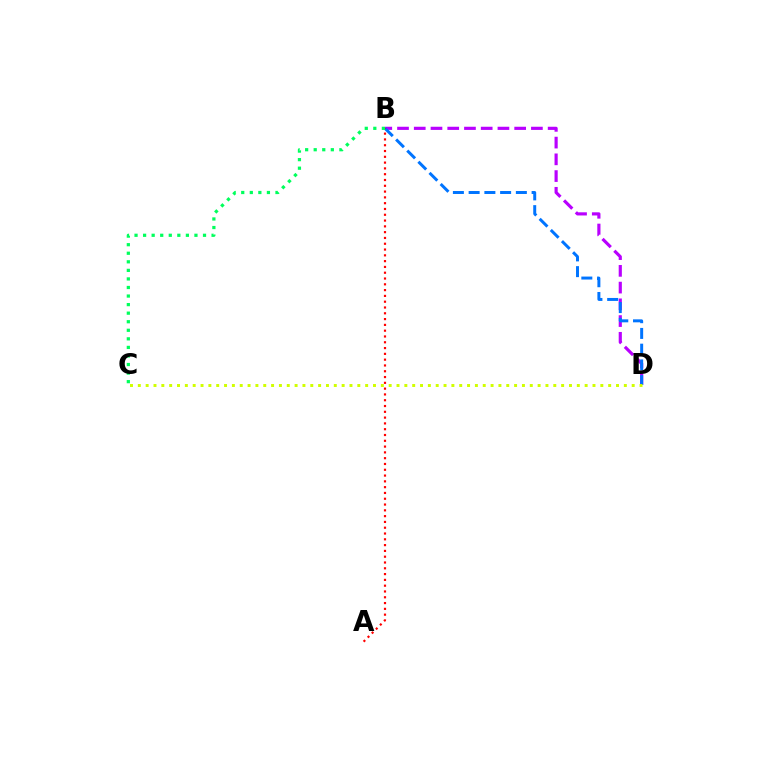{('B', 'D'): [{'color': '#b900ff', 'line_style': 'dashed', 'thickness': 2.27}, {'color': '#0074ff', 'line_style': 'dashed', 'thickness': 2.14}], ('C', 'D'): [{'color': '#d1ff00', 'line_style': 'dotted', 'thickness': 2.13}], ('A', 'B'): [{'color': '#ff0000', 'line_style': 'dotted', 'thickness': 1.57}], ('B', 'C'): [{'color': '#00ff5c', 'line_style': 'dotted', 'thickness': 2.33}]}